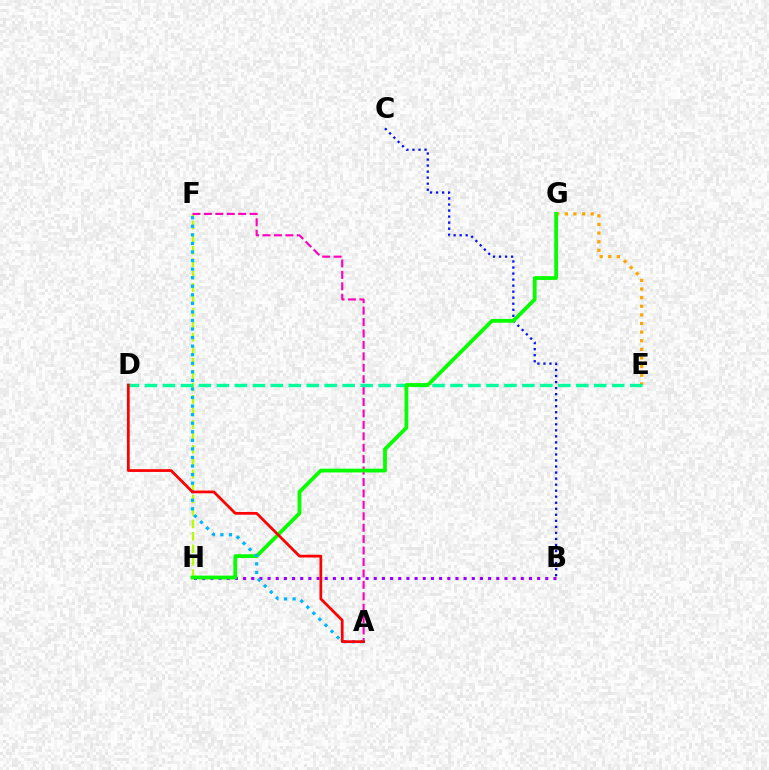{('F', 'H'): [{'color': '#b3ff00', 'line_style': 'dashed', 'thickness': 1.69}], ('B', 'H'): [{'color': '#9b00ff', 'line_style': 'dotted', 'thickness': 2.22}], ('E', 'G'): [{'color': '#ffa500', 'line_style': 'dotted', 'thickness': 2.34}], ('A', 'F'): [{'color': '#ff00bd', 'line_style': 'dashed', 'thickness': 1.55}, {'color': '#00b5ff', 'line_style': 'dotted', 'thickness': 2.33}], ('B', 'C'): [{'color': '#0010ff', 'line_style': 'dotted', 'thickness': 1.64}], ('D', 'E'): [{'color': '#00ff9d', 'line_style': 'dashed', 'thickness': 2.44}], ('G', 'H'): [{'color': '#08ff00', 'line_style': 'solid', 'thickness': 2.72}], ('A', 'D'): [{'color': '#ff0000', 'line_style': 'solid', 'thickness': 1.98}]}